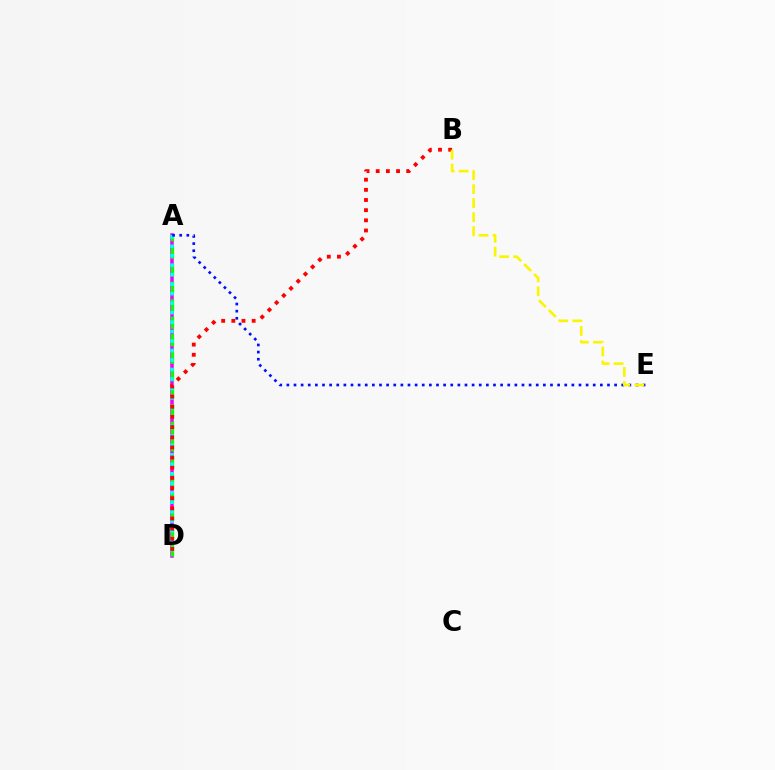{('A', 'D'): [{'color': '#ee00ff', 'line_style': 'solid', 'thickness': 2.54}, {'color': '#08ff00', 'line_style': 'dashed', 'thickness': 2.38}, {'color': '#00fff6', 'line_style': 'dotted', 'thickness': 2.58}], ('A', 'E'): [{'color': '#0010ff', 'line_style': 'dotted', 'thickness': 1.94}], ('B', 'D'): [{'color': '#ff0000', 'line_style': 'dotted', 'thickness': 2.76}], ('B', 'E'): [{'color': '#fcf500', 'line_style': 'dashed', 'thickness': 1.9}]}